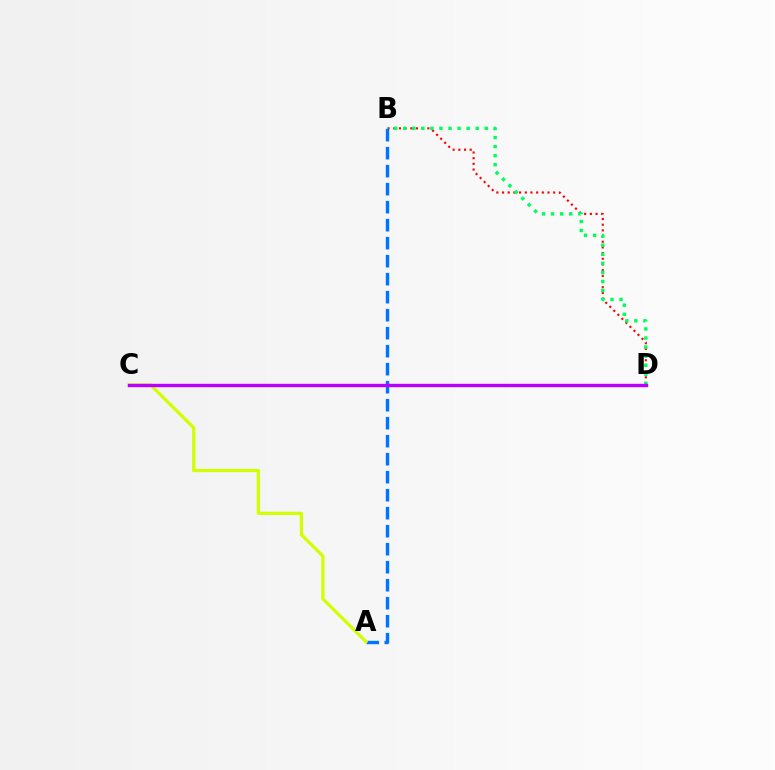{('B', 'D'): [{'color': '#ff0000', 'line_style': 'dotted', 'thickness': 1.54}, {'color': '#00ff5c', 'line_style': 'dotted', 'thickness': 2.46}], ('A', 'B'): [{'color': '#0074ff', 'line_style': 'dashed', 'thickness': 2.45}], ('A', 'C'): [{'color': '#d1ff00', 'line_style': 'solid', 'thickness': 2.32}], ('C', 'D'): [{'color': '#b900ff', 'line_style': 'solid', 'thickness': 2.44}]}